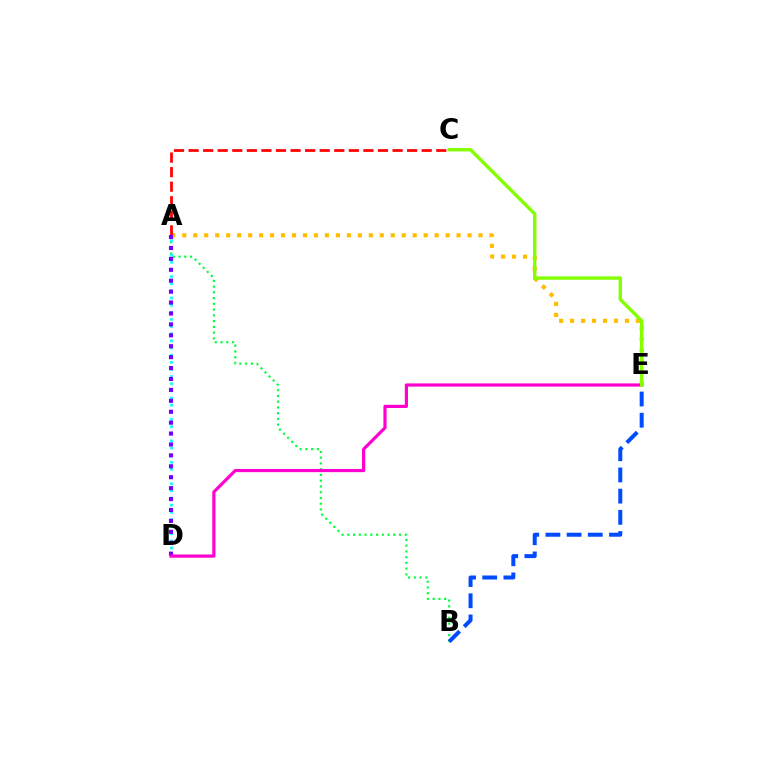{('A', 'B'): [{'color': '#00ff39', 'line_style': 'dotted', 'thickness': 1.56}], ('A', 'E'): [{'color': '#ffbd00', 'line_style': 'dotted', 'thickness': 2.98}], ('A', 'C'): [{'color': '#ff0000', 'line_style': 'dashed', 'thickness': 1.98}], ('A', 'D'): [{'color': '#00fff6', 'line_style': 'dotted', 'thickness': 1.94}, {'color': '#7200ff', 'line_style': 'dotted', 'thickness': 2.97}], ('B', 'E'): [{'color': '#004bff', 'line_style': 'dashed', 'thickness': 2.88}], ('D', 'E'): [{'color': '#ff00cf', 'line_style': 'solid', 'thickness': 2.3}], ('C', 'E'): [{'color': '#84ff00', 'line_style': 'solid', 'thickness': 2.44}]}